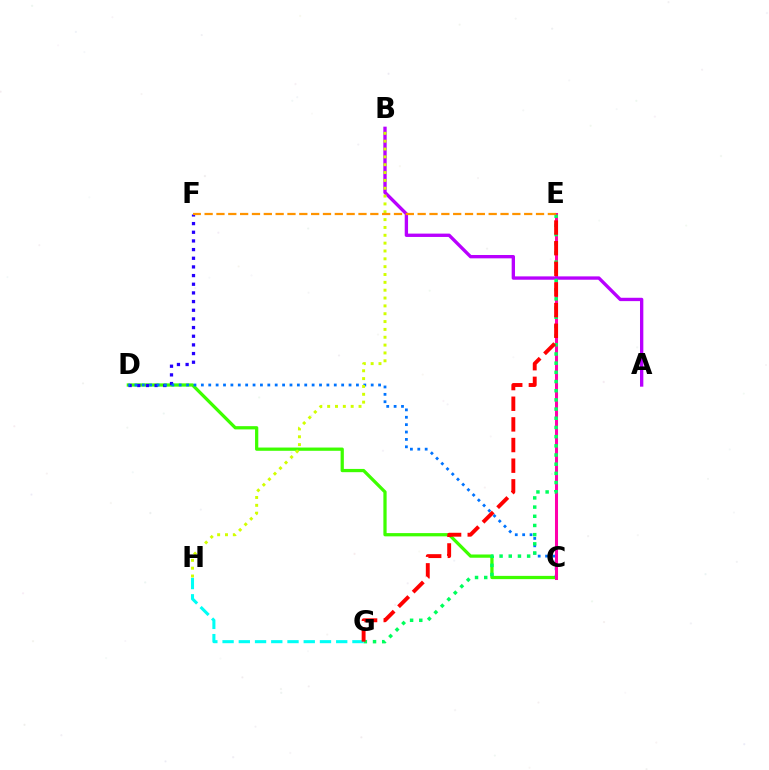{('C', 'D'): [{'color': '#3dff00', 'line_style': 'solid', 'thickness': 2.34}, {'color': '#0074ff', 'line_style': 'dotted', 'thickness': 2.01}], ('D', 'F'): [{'color': '#2500ff', 'line_style': 'dotted', 'thickness': 2.35}], ('C', 'E'): [{'color': '#ff00ac', 'line_style': 'solid', 'thickness': 2.19}], ('A', 'B'): [{'color': '#b900ff', 'line_style': 'solid', 'thickness': 2.41}], ('E', 'G'): [{'color': '#00ff5c', 'line_style': 'dotted', 'thickness': 2.5}, {'color': '#ff0000', 'line_style': 'dashed', 'thickness': 2.8}], ('B', 'H'): [{'color': '#d1ff00', 'line_style': 'dotted', 'thickness': 2.13}], ('G', 'H'): [{'color': '#00fff6', 'line_style': 'dashed', 'thickness': 2.21}], ('E', 'F'): [{'color': '#ff9400', 'line_style': 'dashed', 'thickness': 1.61}]}